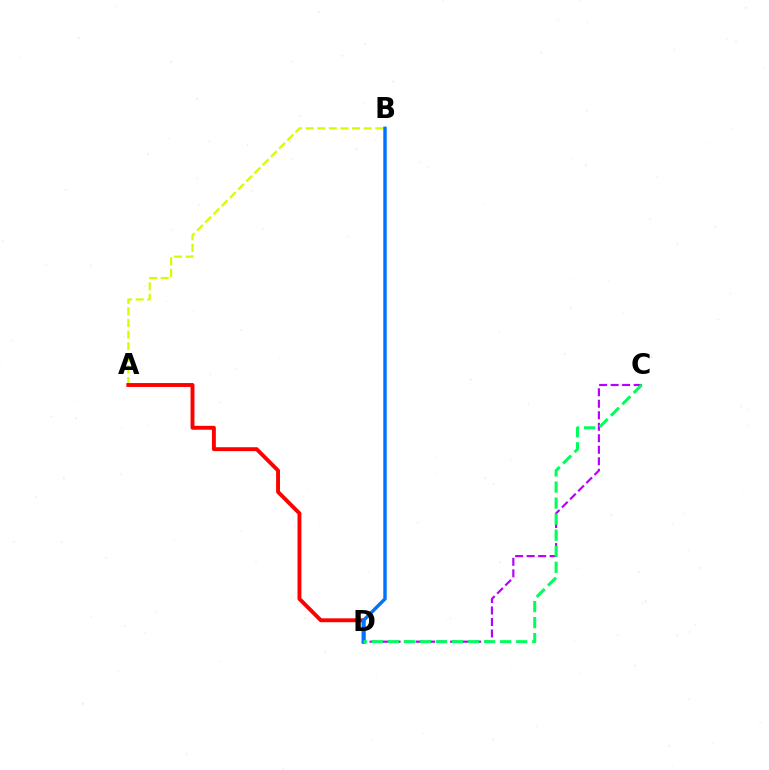{('A', 'B'): [{'color': '#d1ff00', 'line_style': 'dashed', 'thickness': 1.58}], ('C', 'D'): [{'color': '#b900ff', 'line_style': 'dashed', 'thickness': 1.56}, {'color': '#00ff5c', 'line_style': 'dashed', 'thickness': 2.18}], ('A', 'D'): [{'color': '#ff0000', 'line_style': 'solid', 'thickness': 2.81}], ('B', 'D'): [{'color': '#0074ff', 'line_style': 'solid', 'thickness': 2.47}]}